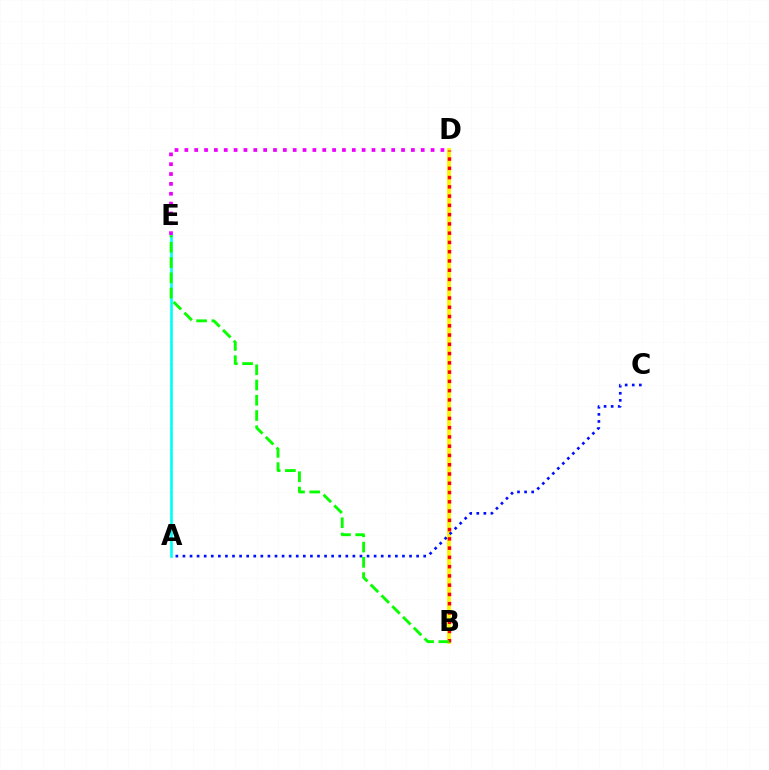{('B', 'D'): [{'color': '#fcf500', 'line_style': 'solid', 'thickness': 2.74}, {'color': '#ff0000', 'line_style': 'dotted', 'thickness': 2.52}], ('A', 'E'): [{'color': '#00fff6', 'line_style': 'solid', 'thickness': 1.91}], ('A', 'C'): [{'color': '#0010ff', 'line_style': 'dotted', 'thickness': 1.92}], ('D', 'E'): [{'color': '#ee00ff', 'line_style': 'dotted', 'thickness': 2.68}], ('B', 'E'): [{'color': '#08ff00', 'line_style': 'dashed', 'thickness': 2.07}]}